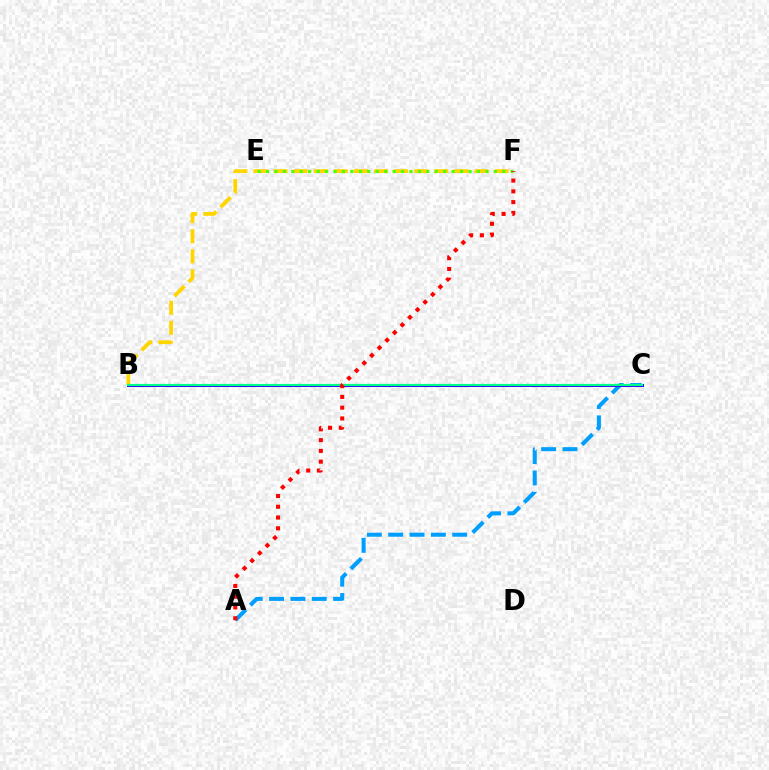{('A', 'C'): [{'color': '#009eff', 'line_style': 'dashed', 'thickness': 2.9}], ('B', 'F'): [{'color': '#ffd500', 'line_style': 'dashed', 'thickness': 2.73}], ('E', 'F'): [{'color': '#4fff00', 'line_style': 'dotted', 'thickness': 2.29}], ('B', 'C'): [{'color': '#ff00ed', 'line_style': 'solid', 'thickness': 1.95}, {'color': '#3700ff', 'line_style': 'solid', 'thickness': 2.16}, {'color': '#00ff86', 'line_style': 'solid', 'thickness': 1.56}], ('A', 'F'): [{'color': '#ff0000', 'line_style': 'dotted', 'thickness': 2.93}]}